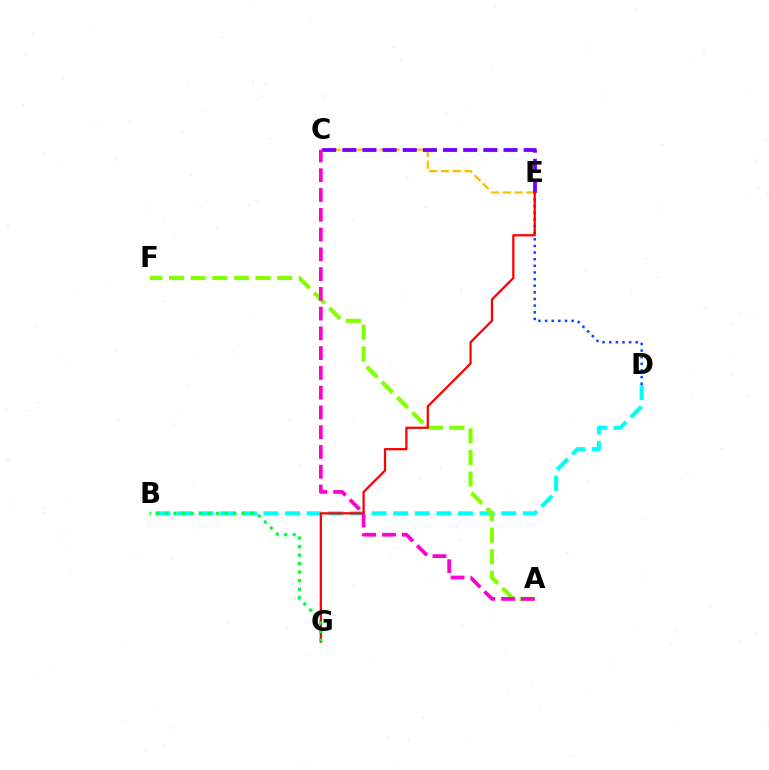{('B', 'D'): [{'color': '#00fff6', 'line_style': 'dashed', 'thickness': 2.94}], ('D', 'E'): [{'color': '#004bff', 'line_style': 'dotted', 'thickness': 1.8}], ('C', 'E'): [{'color': '#ffbd00', 'line_style': 'dashed', 'thickness': 1.6}, {'color': '#7200ff', 'line_style': 'dashed', 'thickness': 2.74}], ('A', 'F'): [{'color': '#84ff00', 'line_style': 'dashed', 'thickness': 2.94}], ('E', 'G'): [{'color': '#ff0000', 'line_style': 'solid', 'thickness': 1.63}], ('A', 'C'): [{'color': '#ff00cf', 'line_style': 'dashed', 'thickness': 2.69}], ('B', 'G'): [{'color': '#00ff39', 'line_style': 'dotted', 'thickness': 2.32}]}